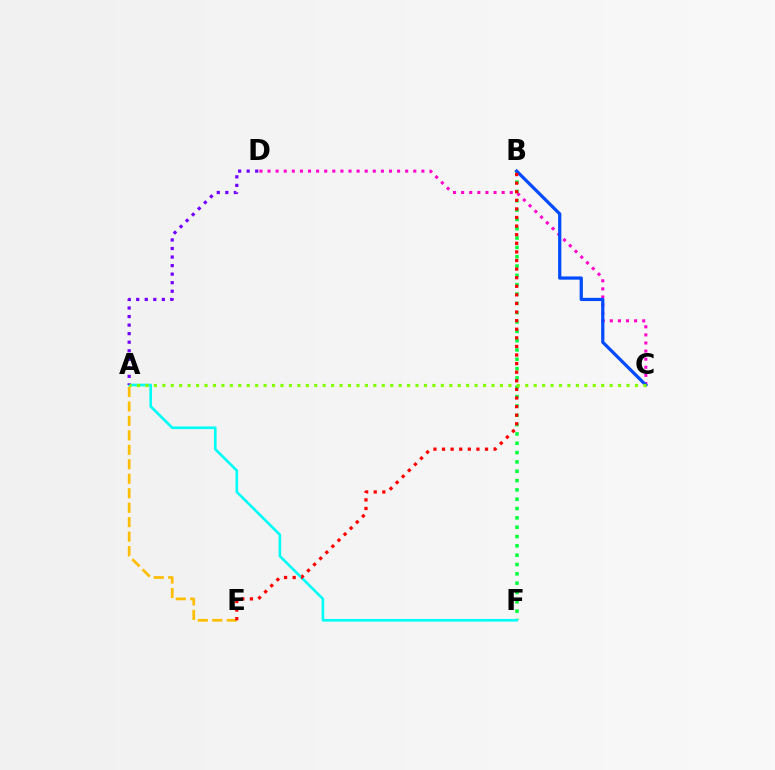{('C', 'D'): [{'color': '#ff00cf', 'line_style': 'dotted', 'thickness': 2.2}], ('B', 'F'): [{'color': '#00ff39', 'line_style': 'dotted', 'thickness': 2.53}], ('A', 'F'): [{'color': '#00fff6', 'line_style': 'solid', 'thickness': 1.9}], ('B', 'C'): [{'color': '#004bff', 'line_style': 'solid', 'thickness': 2.32}], ('A', 'D'): [{'color': '#7200ff', 'line_style': 'dotted', 'thickness': 2.32}], ('A', 'E'): [{'color': '#ffbd00', 'line_style': 'dashed', 'thickness': 1.97}], ('B', 'E'): [{'color': '#ff0000', 'line_style': 'dotted', 'thickness': 2.34}], ('A', 'C'): [{'color': '#84ff00', 'line_style': 'dotted', 'thickness': 2.29}]}